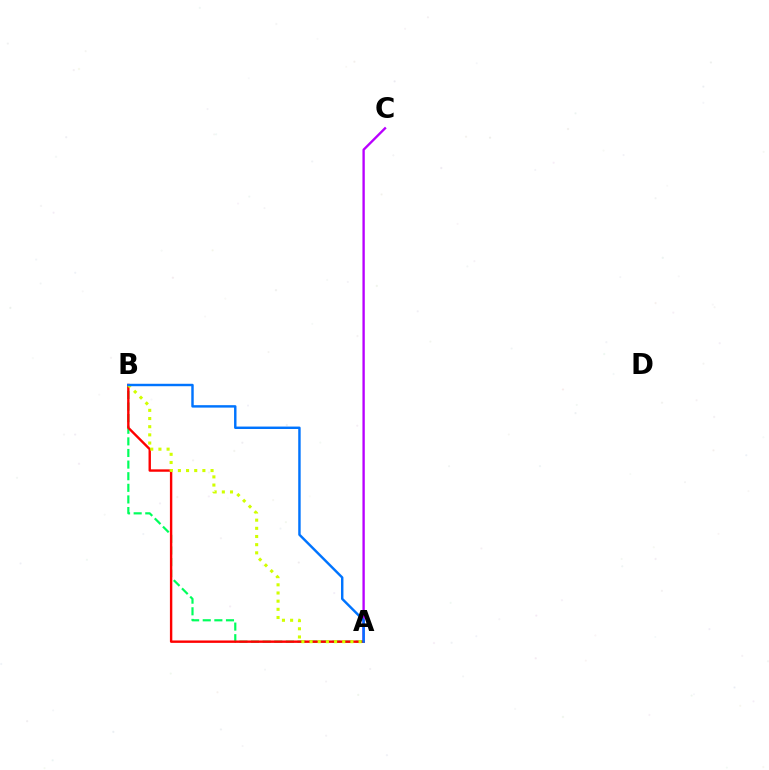{('A', 'B'): [{'color': '#00ff5c', 'line_style': 'dashed', 'thickness': 1.58}, {'color': '#ff0000', 'line_style': 'solid', 'thickness': 1.73}, {'color': '#d1ff00', 'line_style': 'dotted', 'thickness': 2.22}, {'color': '#0074ff', 'line_style': 'solid', 'thickness': 1.76}], ('A', 'C'): [{'color': '#b900ff', 'line_style': 'solid', 'thickness': 1.69}]}